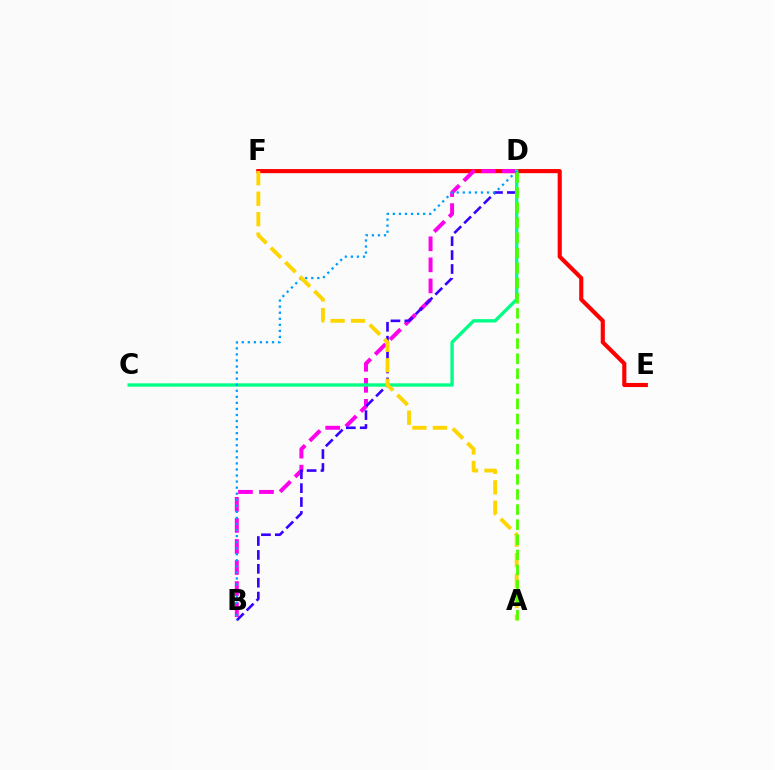{('E', 'F'): [{'color': '#ff0000', 'line_style': 'solid', 'thickness': 2.97}], ('B', 'D'): [{'color': '#ff00ed', 'line_style': 'dashed', 'thickness': 2.86}, {'color': '#3700ff', 'line_style': 'dashed', 'thickness': 1.89}, {'color': '#009eff', 'line_style': 'dotted', 'thickness': 1.65}], ('C', 'D'): [{'color': '#00ff86', 'line_style': 'solid', 'thickness': 2.41}], ('A', 'F'): [{'color': '#ffd500', 'line_style': 'dashed', 'thickness': 2.78}], ('A', 'D'): [{'color': '#4fff00', 'line_style': 'dashed', 'thickness': 2.05}]}